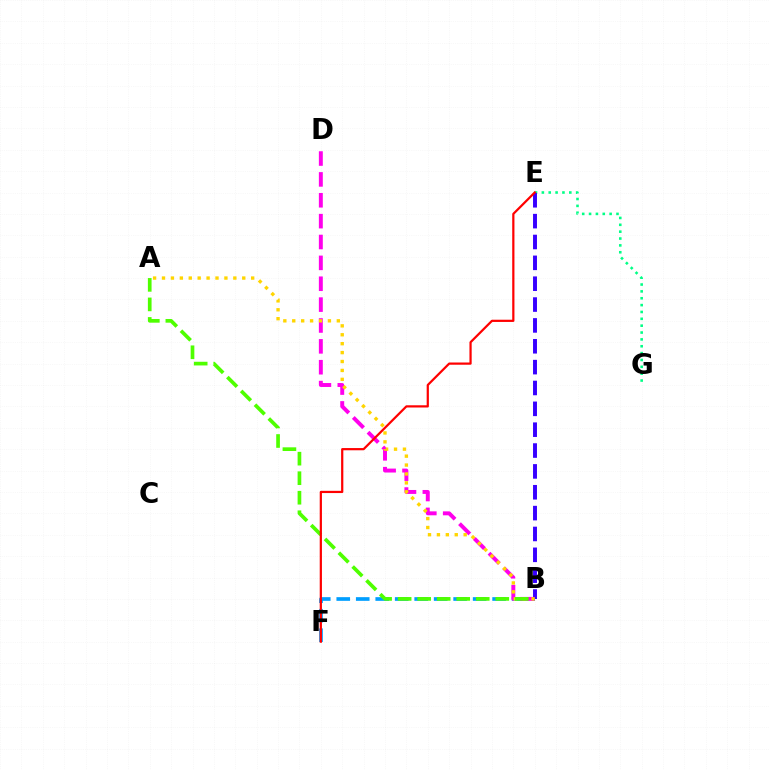{('B', 'F'): [{'color': '#009eff', 'line_style': 'dashed', 'thickness': 2.65}], ('E', 'G'): [{'color': '#00ff86', 'line_style': 'dotted', 'thickness': 1.86}], ('B', 'E'): [{'color': '#3700ff', 'line_style': 'dashed', 'thickness': 2.83}], ('B', 'D'): [{'color': '#ff00ed', 'line_style': 'dashed', 'thickness': 2.83}], ('A', 'B'): [{'color': '#ffd500', 'line_style': 'dotted', 'thickness': 2.42}, {'color': '#4fff00', 'line_style': 'dashed', 'thickness': 2.65}], ('E', 'F'): [{'color': '#ff0000', 'line_style': 'solid', 'thickness': 1.6}]}